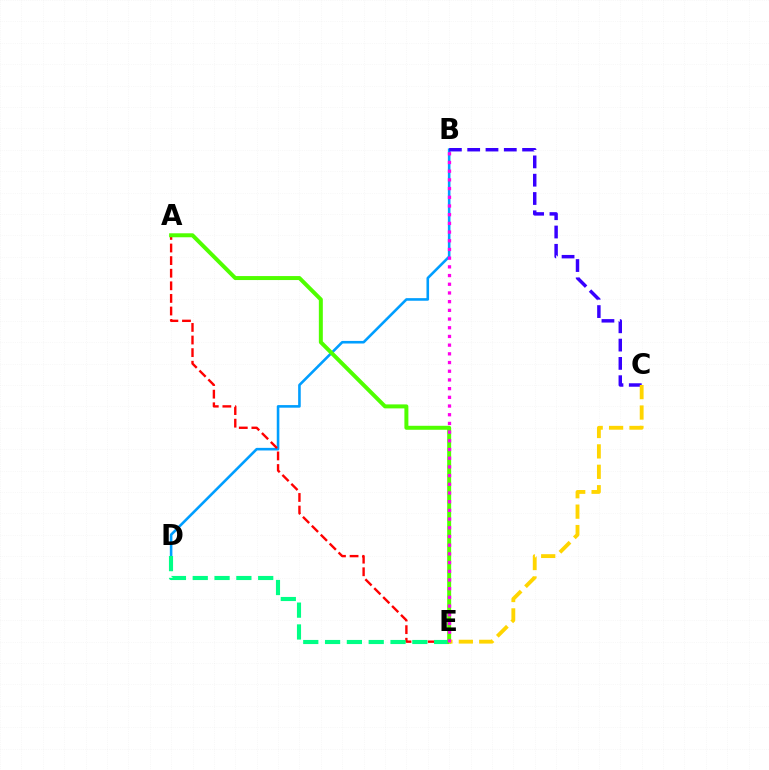{('B', 'D'): [{'color': '#009eff', 'line_style': 'solid', 'thickness': 1.87}], ('B', 'C'): [{'color': '#3700ff', 'line_style': 'dashed', 'thickness': 2.49}], ('A', 'E'): [{'color': '#ff0000', 'line_style': 'dashed', 'thickness': 1.71}, {'color': '#4fff00', 'line_style': 'solid', 'thickness': 2.87}], ('D', 'E'): [{'color': '#00ff86', 'line_style': 'dashed', 'thickness': 2.96}], ('C', 'E'): [{'color': '#ffd500', 'line_style': 'dashed', 'thickness': 2.77}], ('B', 'E'): [{'color': '#ff00ed', 'line_style': 'dotted', 'thickness': 2.36}]}